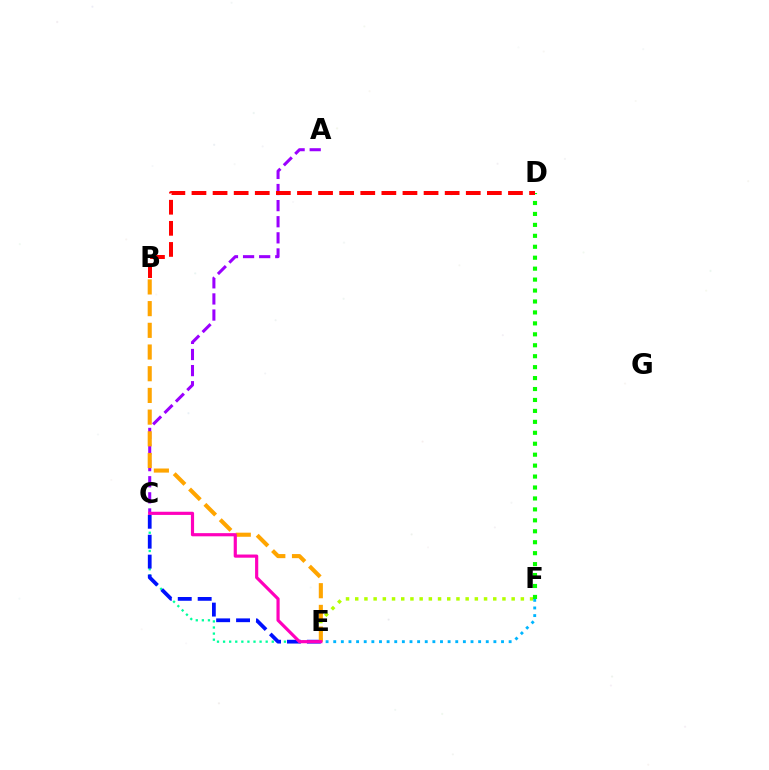{('C', 'E'): [{'color': '#00ff9d', 'line_style': 'dotted', 'thickness': 1.65}, {'color': '#0010ff', 'line_style': 'dashed', 'thickness': 2.71}, {'color': '#ff00bd', 'line_style': 'solid', 'thickness': 2.28}], ('A', 'C'): [{'color': '#9b00ff', 'line_style': 'dashed', 'thickness': 2.19}], ('E', 'F'): [{'color': '#b3ff00', 'line_style': 'dotted', 'thickness': 2.5}, {'color': '#00b5ff', 'line_style': 'dotted', 'thickness': 2.07}], ('B', 'E'): [{'color': '#ffa500', 'line_style': 'dashed', 'thickness': 2.95}], ('D', 'F'): [{'color': '#08ff00', 'line_style': 'dotted', 'thickness': 2.97}], ('B', 'D'): [{'color': '#ff0000', 'line_style': 'dashed', 'thickness': 2.87}]}